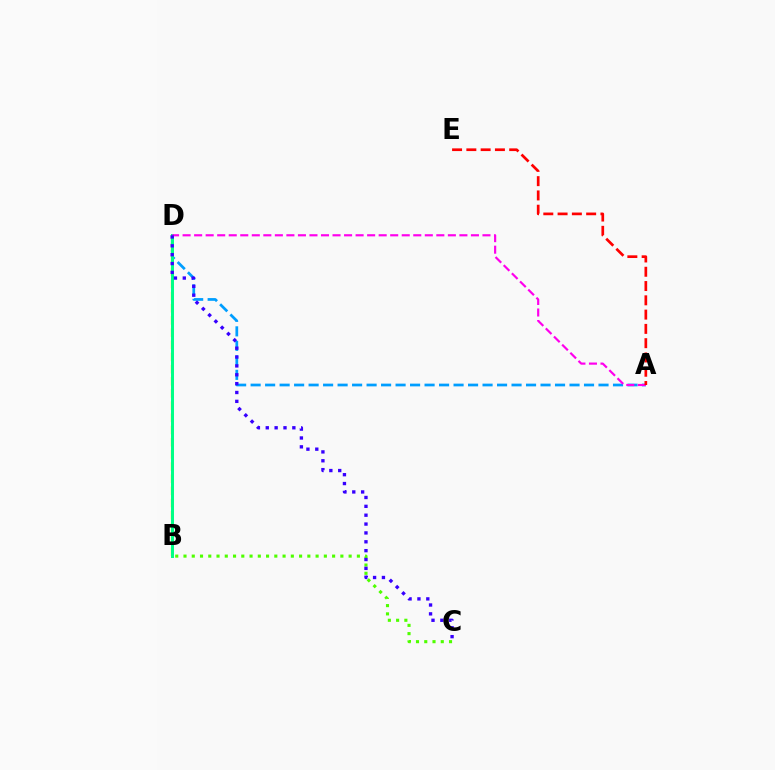{('B', 'C'): [{'color': '#4fff00', 'line_style': 'dotted', 'thickness': 2.24}], ('B', 'D'): [{'color': '#ffd500', 'line_style': 'dashed', 'thickness': 1.65}, {'color': '#00ff86', 'line_style': 'solid', 'thickness': 2.14}], ('A', 'D'): [{'color': '#009eff', 'line_style': 'dashed', 'thickness': 1.97}, {'color': '#ff00ed', 'line_style': 'dashed', 'thickness': 1.57}], ('C', 'D'): [{'color': '#3700ff', 'line_style': 'dotted', 'thickness': 2.41}], ('A', 'E'): [{'color': '#ff0000', 'line_style': 'dashed', 'thickness': 1.94}]}